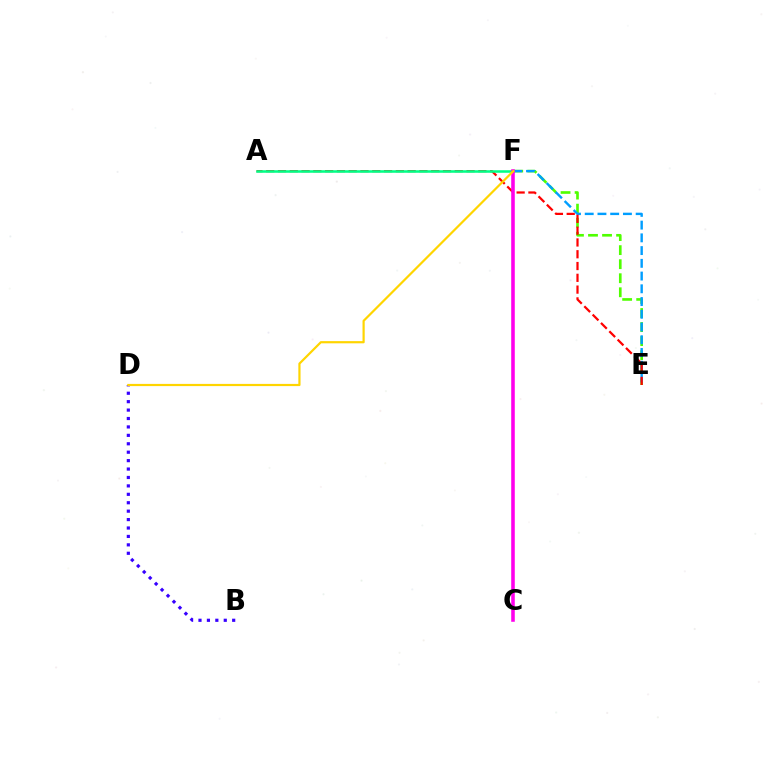{('E', 'F'): [{'color': '#4fff00', 'line_style': 'dashed', 'thickness': 1.91}, {'color': '#009eff', 'line_style': 'dashed', 'thickness': 1.73}], ('A', 'E'): [{'color': '#ff0000', 'line_style': 'dashed', 'thickness': 1.6}], ('A', 'F'): [{'color': '#00ff86', 'line_style': 'solid', 'thickness': 1.83}], ('B', 'D'): [{'color': '#3700ff', 'line_style': 'dotted', 'thickness': 2.29}], ('C', 'F'): [{'color': '#ff00ed', 'line_style': 'solid', 'thickness': 2.57}], ('D', 'F'): [{'color': '#ffd500', 'line_style': 'solid', 'thickness': 1.58}]}